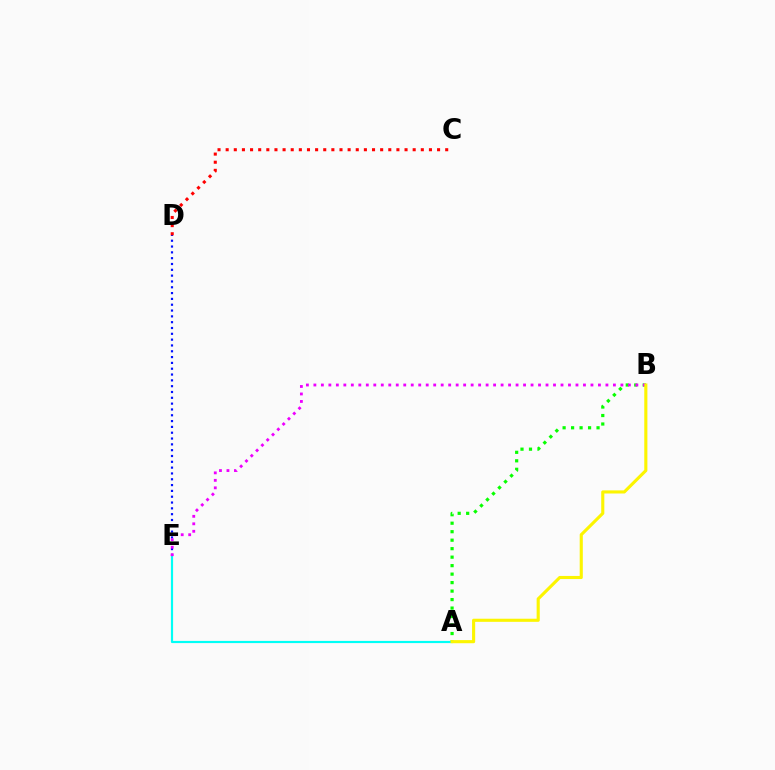{('A', 'B'): [{'color': '#08ff00', 'line_style': 'dotted', 'thickness': 2.31}, {'color': '#fcf500', 'line_style': 'solid', 'thickness': 2.24}], ('D', 'E'): [{'color': '#0010ff', 'line_style': 'dotted', 'thickness': 1.58}], ('A', 'E'): [{'color': '#00fff6', 'line_style': 'solid', 'thickness': 1.57}], ('C', 'D'): [{'color': '#ff0000', 'line_style': 'dotted', 'thickness': 2.21}], ('B', 'E'): [{'color': '#ee00ff', 'line_style': 'dotted', 'thickness': 2.03}]}